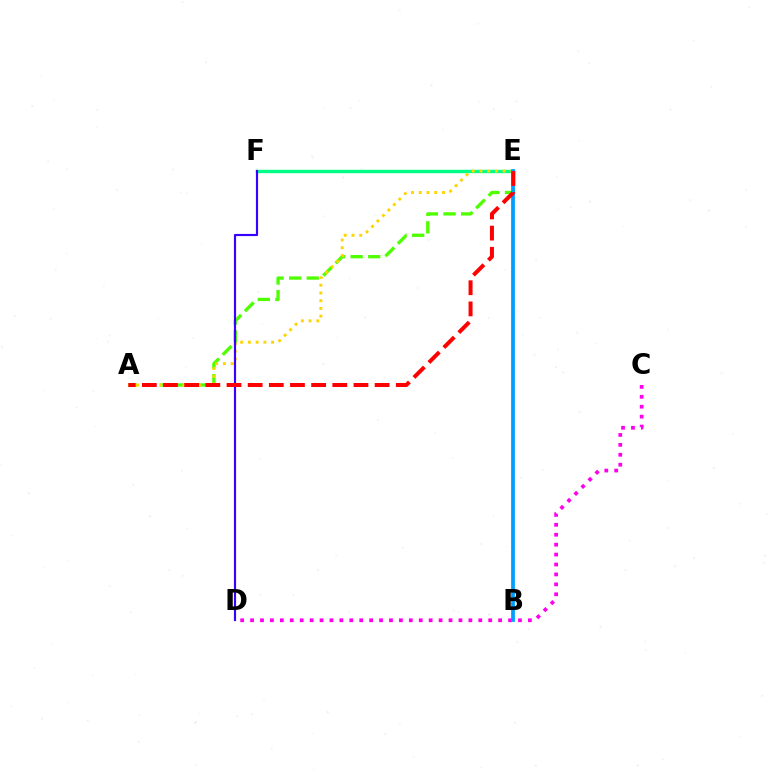{('A', 'E'): [{'color': '#4fff00', 'line_style': 'dashed', 'thickness': 2.39}, {'color': '#ffd500', 'line_style': 'dotted', 'thickness': 2.1}, {'color': '#ff0000', 'line_style': 'dashed', 'thickness': 2.87}], ('E', 'F'): [{'color': '#00ff86', 'line_style': 'solid', 'thickness': 2.45}], ('D', 'F'): [{'color': '#3700ff', 'line_style': 'solid', 'thickness': 1.56}], ('C', 'D'): [{'color': '#ff00ed', 'line_style': 'dotted', 'thickness': 2.7}], ('B', 'E'): [{'color': '#009eff', 'line_style': 'solid', 'thickness': 2.71}]}